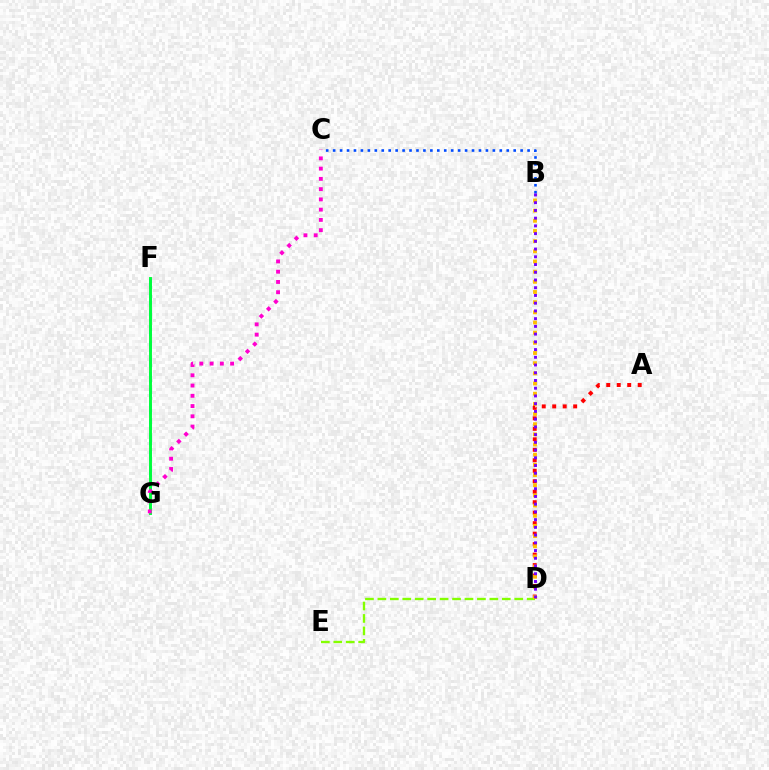{('A', 'D'): [{'color': '#ff0000', 'line_style': 'dotted', 'thickness': 2.85}], ('F', 'G'): [{'color': '#00fff6', 'line_style': 'dashed', 'thickness': 2.12}, {'color': '#00ff39', 'line_style': 'solid', 'thickness': 2.09}], ('D', 'E'): [{'color': '#84ff00', 'line_style': 'dashed', 'thickness': 1.69}], ('B', 'C'): [{'color': '#004bff', 'line_style': 'dotted', 'thickness': 1.89}], ('C', 'G'): [{'color': '#ff00cf', 'line_style': 'dotted', 'thickness': 2.79}], ('B', 'D'): [{'color': '#ffbd00', 'line_style': 'dotted', 'thickness': 2.76}, {'color': '#7200ff', 'line_style': 'dotted', 'thickness': 2.1}]}